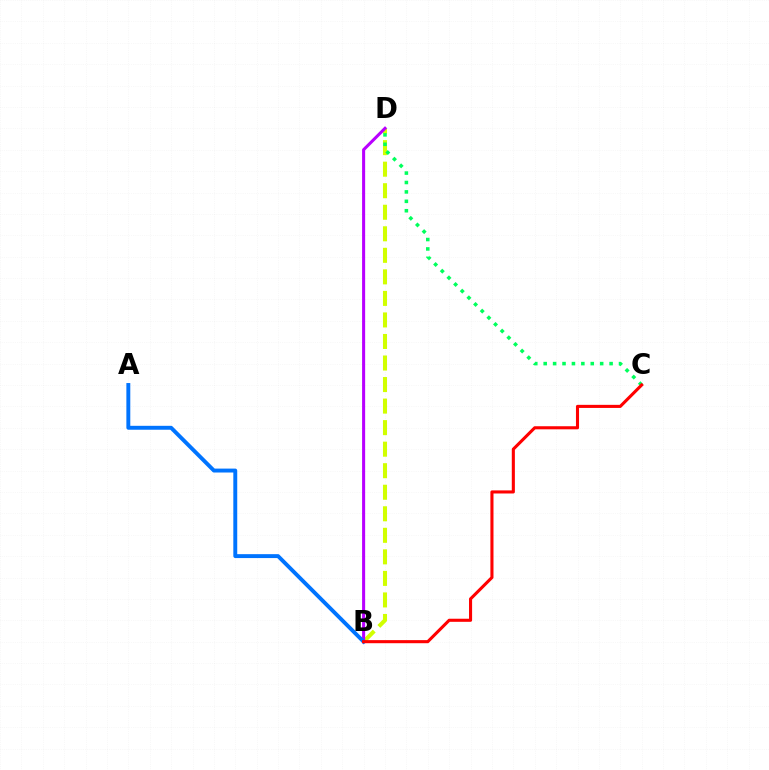{('B', 'D'): [{'color': '#d1ff00', 'line_style': 'dashed', 'thickness': 2.93}, {'color': '#b900ff', 'line_style': 'solid', 'thickness': 2.2}], ('C', 'D'): [{'color': '#00ff5c', 'line_style': 'dotted', 'thickness': 2.56}], ('A', 'B'): [{'color': '#0074ff', 'line_style': 'solid', 'thickness': 2.82}], ('B', 'C'): [{'color': '#ff0000', 'line_style': 'solid', 'thickness': 2.22}]}